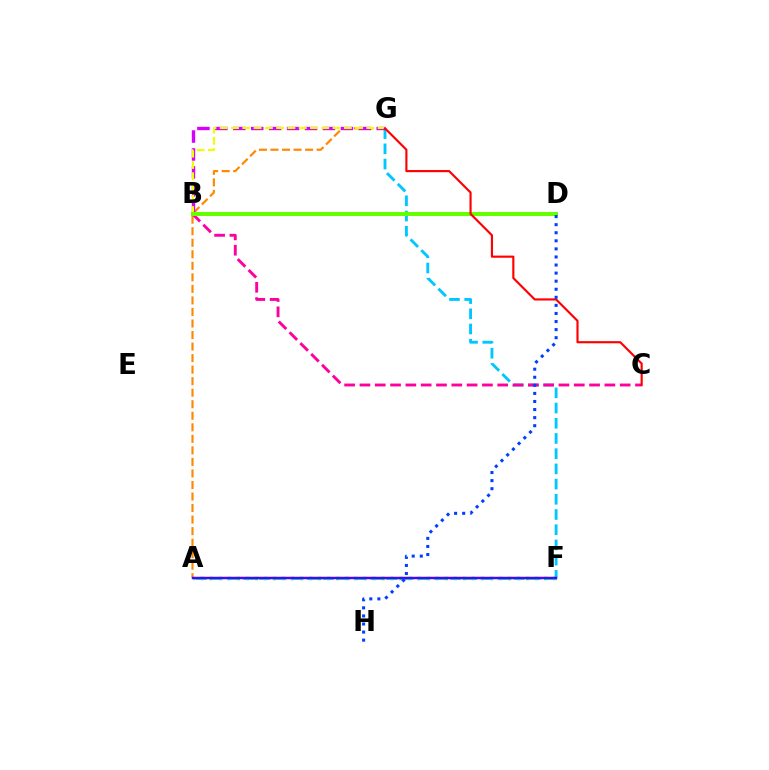{('A', 'G'): [{'color': '#ff8800', 'line_style': 'dashed', 'thickness': 1.57}], ('F', 'G'): [{'color': '#00c7ff', 'line_style': 'dashed', 'thickness': 2.07}], ('B', 'C'): [{'color': '#ff00a0', 'line_style': 'dashed', 'thickness': 2.08}], ('A', 'F'): [{'color': '#00ff27', 'line_style': 'dotted', 'thickness': 2.46}, {'color': '#00ffaf', 'line_style': 'dashed', 'thickness': 2.16}, {'color': '#4f00ff', 'line_style': 'solid', 'thickness': 1.77}], ('B', 'G'): [{'color': '#d600ff', 'line_style': 'dashed', 'thickness': 2.44}, {'color': '#eeff00', 'line_style': 'dashed', 'thickness': 1.53}], ('B', 'D'): [{'color': '#66ff00', 'line_style': 'solid', 'thickness': 2.91}], ('C', 'G'): [{'color': '#ff0000', 'line_style': 'solid', 'thickness': 1.55}], ('D', 'H'): [{'color': '#003fff', 'line_style': 'dotted', 'thickness': 2.19}]}